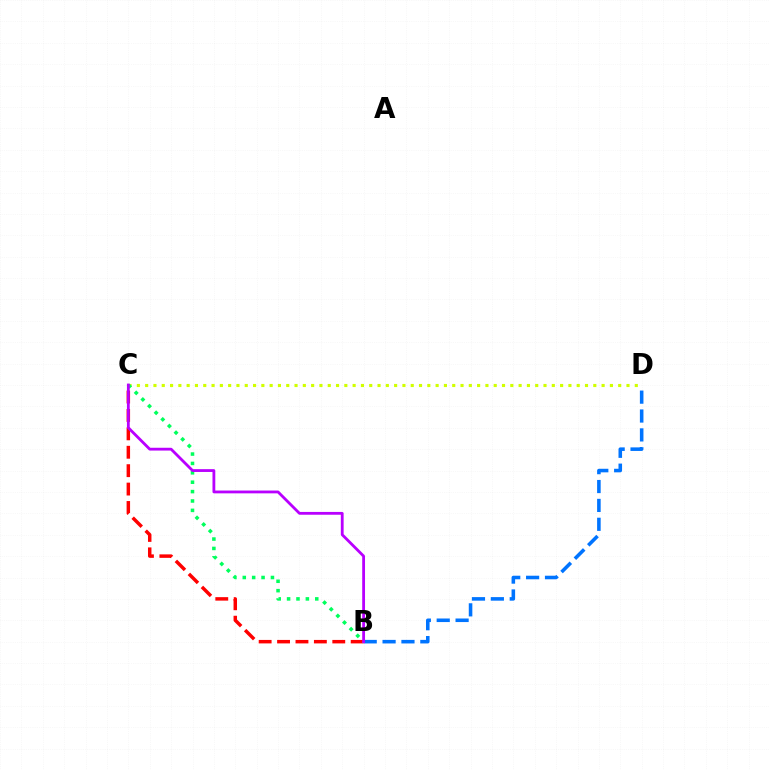{('B', 'C'): [{'color': '#ff0000', 'line_style': 'dashed', 'thickness': 2.5}, {'color': '#00ff5c', 'line_style': 'dotted', 'thickness': 2.55}, {'color': '#b900ff', 'line_style': 'solid', 'thickness': 2.02}], ('C', 'D'): [{'color': '#d1ff00', 'line_style': 'dotted', 'thickness': 2.25}], ('B', 'D'): [{'color': '#0074ff', 'line_style': 'dashed', 'thickness': 2.57}]}